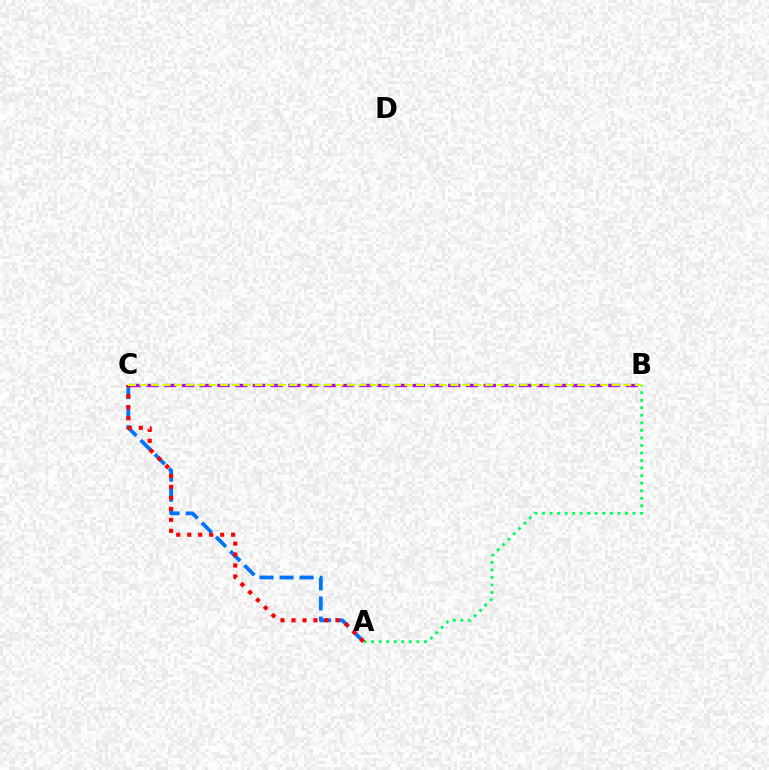{('A', 'C'): [{'color': '#0074ff', 'line_style': 'dashed', 'thickness': 2.73}, {'color': '#ff0000', 'line_style': 'dotted', 'thickness': 2.98}], ('B', 'C'): [{'color': '#b900ff', 'line_style': 'dashed', 'thickness': 2.41}, {'color': '#d1ff00', 'line_style': 'dashed', 'thickness': 1.56}], ('A', 'B'): [{'color': '#00ff5c', 'line_style': 'dotted', 'thickness': 2.05}]}